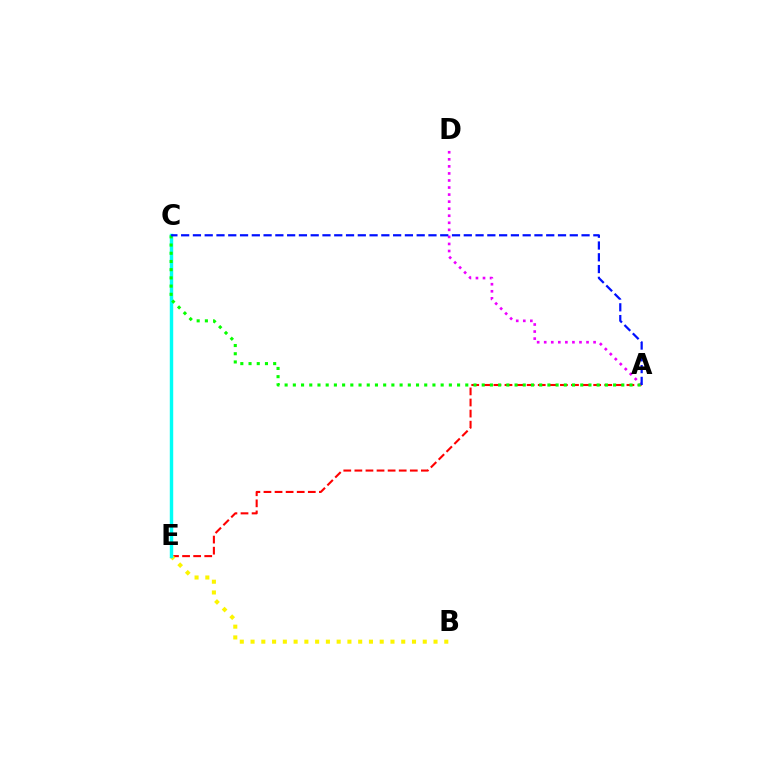{('A', 'E'): [{'color': '#ff0000', 'line_style': 'dashed', 'thickness': 1.51}], ('A', 'D'): [{'color': '#ee00ff', 'line_style': 'dotted', 'thickness': 1.92}], ('B', 'E'): [{'color': '#fcf500', 'line_style': 'dotted', 'thickness': 2.92}], ('C', 'E'): [{'color': '#00fff6', 'line_style': 'solid', 'thickness': 2.47}], ('A', 'C'): [{'color': '#08ff00', 'line_style': 'dotted', 'thickness': 2.23}, {'color': '#0010ff', 'line_style': 'dashed', 'thickness': 1.6}]}